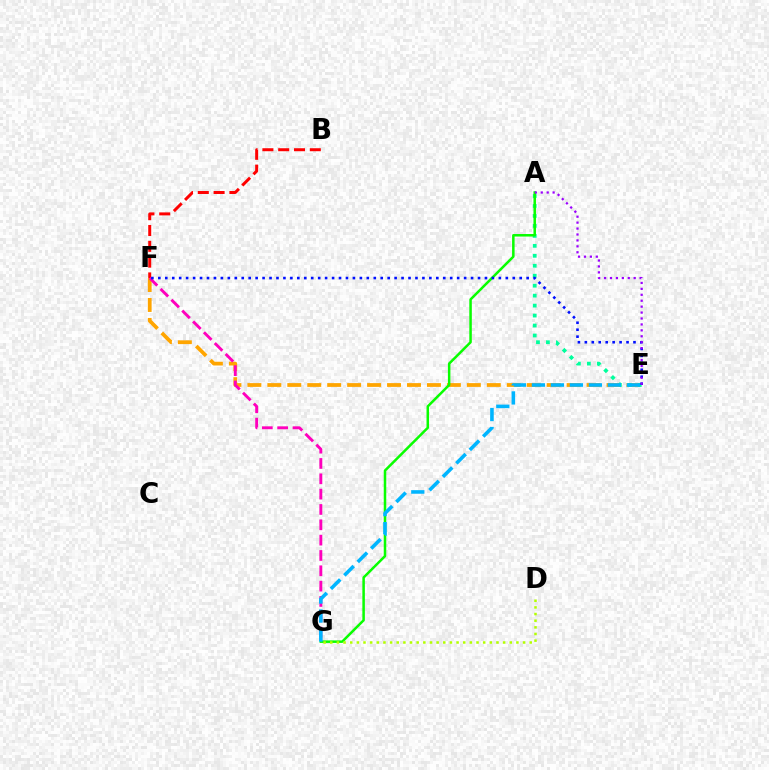{('E', 'F'): [{'color': '#ffa500', 'line_style': 'dashed', 'thickness': 2.71}, {'color': '#0010ff', 'line_style': 'dotted', 'thickness': 1.89}], ('B', 'F'): [{'color': '#ff0000', 'line_style': 'dashed', 'thickness': 2.15}], ('F', 'G'): [{'color': '#ff00bd', 'line_style': 'dashed', 'thickness': 2.08}], ('A', 'E'): [{'color': '#00ff9d', 'line_style': 'dotted', 'thickness': 2.71}, {'color': '#9b00ff', 'line_style': 'dotted', 'thickness': 1.61}], ('A', 'G'): [{'color': '#08ff00', 'line_style': 'solid', 'thickness': 1.81}], ('E', 'G'): [{'color': '#00b5ff', 'line_style': 'dashed', 'thickness': 2.58}], ('D', 'G'): [{'color': '#b3ff00', 'line_style': 'dotted', 'thickness': 1.81}]}